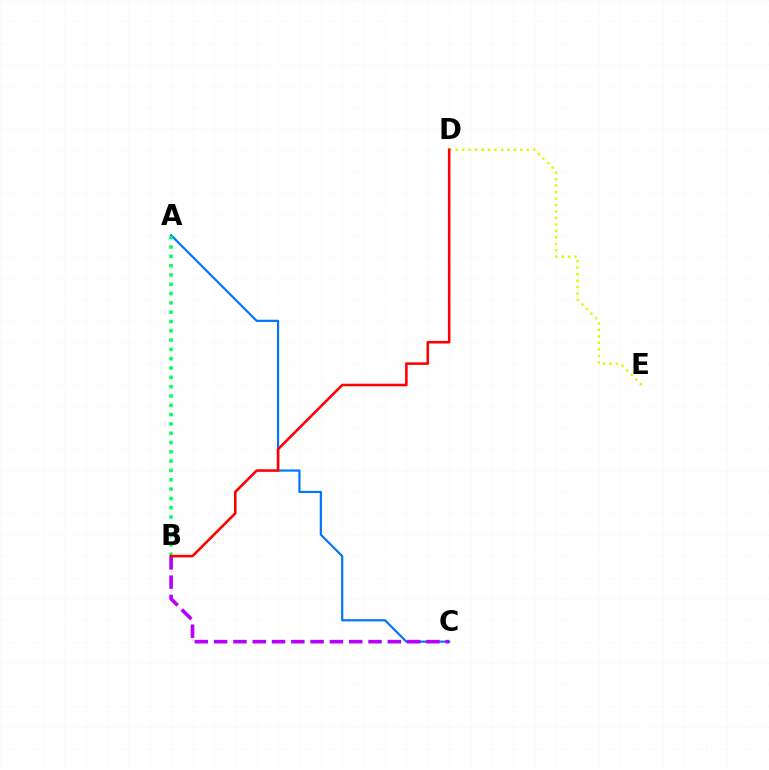{('A', 'C'): [{'color': '#0074ff', 'line_style': 'solid', 'thickness': 1.57}], ('B', 'C'): [{'color': '#b900ff', 'line_style': 'dashed', 'thickness': 2.62}], ('D', 'E'): [{'color': '#d1ff00', 'line_style': 'dotted', 'thickness': 1.76}], ('A', 'B'): [{'color': '#00ff5c', 'line_style': 'dotted', 'thickness': 2.53}], ('B', 'D'): [{'color': '#ff0000', 'line_style': 'solid', 'thickness': 1.85}]}